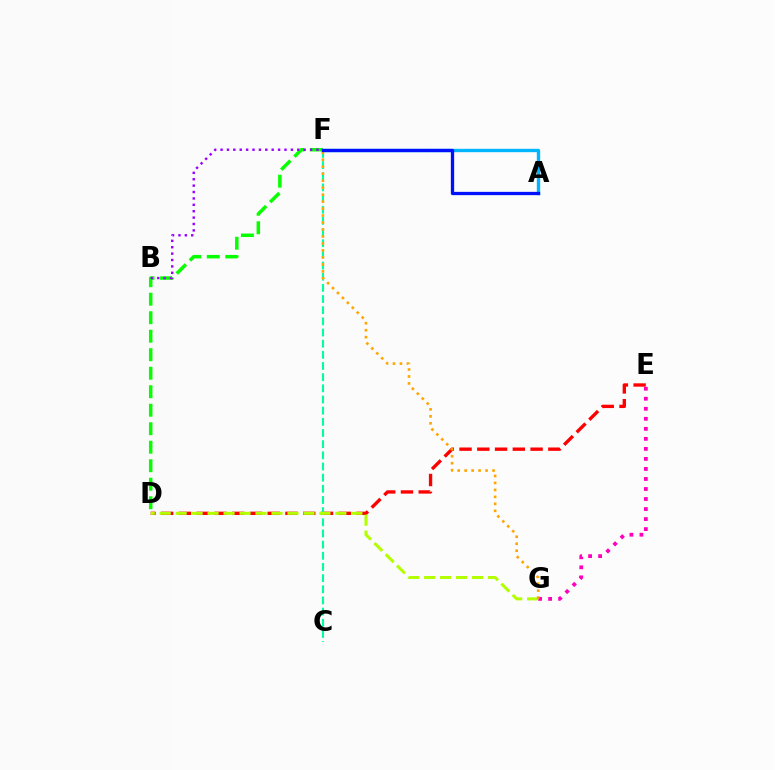{('D', 'F'): [{'color': '#08ff00', 'line_style': 'dashed', 'thickness': 2.51}], ('D', 'E'): [{'color': '#ff0000', 'line_style': 'dashed', 'thickness': 2.41}], ('E', 'G'): [{'color': '#ff00bd', 'line_style': 'dotted', 'thickness': 2.72}], ('B', 'F'): [{'color': '#9b00ff', 'line_style': 'dotted', 'thickness': 1.74}], ('C', 'F'): [{'color': '#00ff9d', 'line_style': 'dashed', 'thickness': 1.52}], ('A', 'F'): [{'color': '#00b5ff', 'line_style': 'solid', 'thickness': 2.42}, {'color': '#0010ff', 'line_style': 'solid', 'thickness': 2.37}], ('D', 'G'): [{'color': '#b3ff00', 'line_style': 'dashed', 'thickness': 2.17}], ('F', 'G'): [{'color': '#ffa500', 'line_style': 'dotted', 'thickness': 1.9}]}